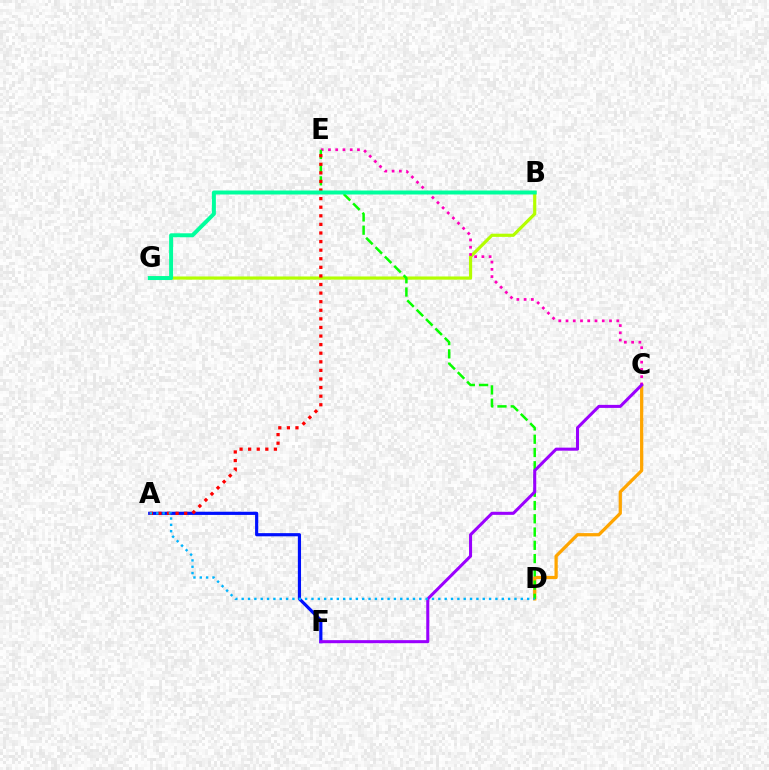{('A', 'F'): [{'color': '#0010ff', 'line_style': 'solid', 'thickness': 2.29}], ('B', 'G'): [{'color': '#b3ff00', 'line_style': 'solid', 'thickness': 2.29}, {'color': '#00ff9d', 'line_style': 'solid', 'thickness': 2.86}], ('C', 'D'): [{'color': '#ffa500', 'line_style': 'solid', 'thickness': 2.34}], ('C', 'E'): [{'color': '#ff00bd', 'line_style': 'dotted', 'thickness': 1.97}], ('D', 'E'): [{'color': '#08ff00', 'line_style': 'dashed', 'thickness': 1.8}], ('A', 'E'): [{'color': '#ff0000', 'line_style': 'dotted', 'thickness': 2.33}], ('C', 'F'): [{'color': '#9b00ff', 'line_style': 'solid', 'thickness': 2.19}], ('A', 'D'): [{'color': '#00b5ff', 'line_style': 'dotted', 'thickness': 1.72}]}